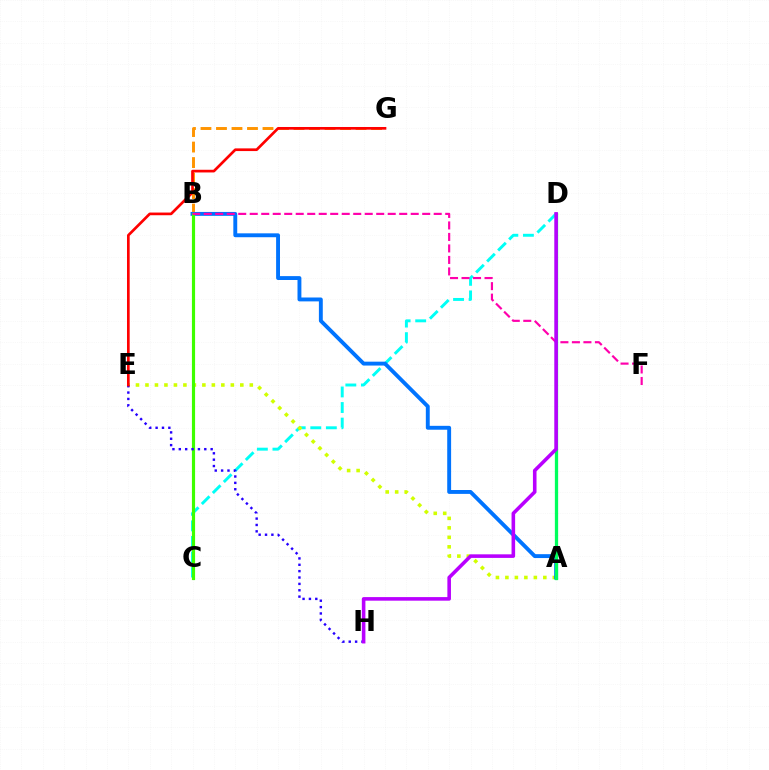{('B', 'G'): [{'color': '#ff9400', 'line_style': 'dashed', 'thickness': 2.11}], ('C', 'D'): [{'color': '#00fff6', 'line_style': 'dashed', 'thickness': 2.11}], ('A', 'E'): [{'color': '#d1ff00', 'line_style': 'dotted', 'thickness': 2.58}], ('A', 'B'): [{'color': '#0074ff', 'line_style': 'solid', 'thickness': 2.8}], ('B', 'C'): [{'color': '#3dff00', 'line_style': 'solid', 'thickness': 2.28}], ('A', 'D'): [{'color': '#00ff5c', 'line_style': 'solid', 'thickness': 2.36}], ('B', 'F'): [{'color': '#ff00ac', 'line_style': 'dashed', 'thickness': 1.56}], ('E', 'H'): [{'color': '#2500ff', 'line_style': 'dotted', 'thickness': 1.73}], ('E', 'G'): [{'color': '#ff0000', 'line_style': 'solid', 'thickness': 1.93}], ('D', 'H'): [{'color': '#b900ff', 'line_style': 'solid', 'thickness': 2.58}]}